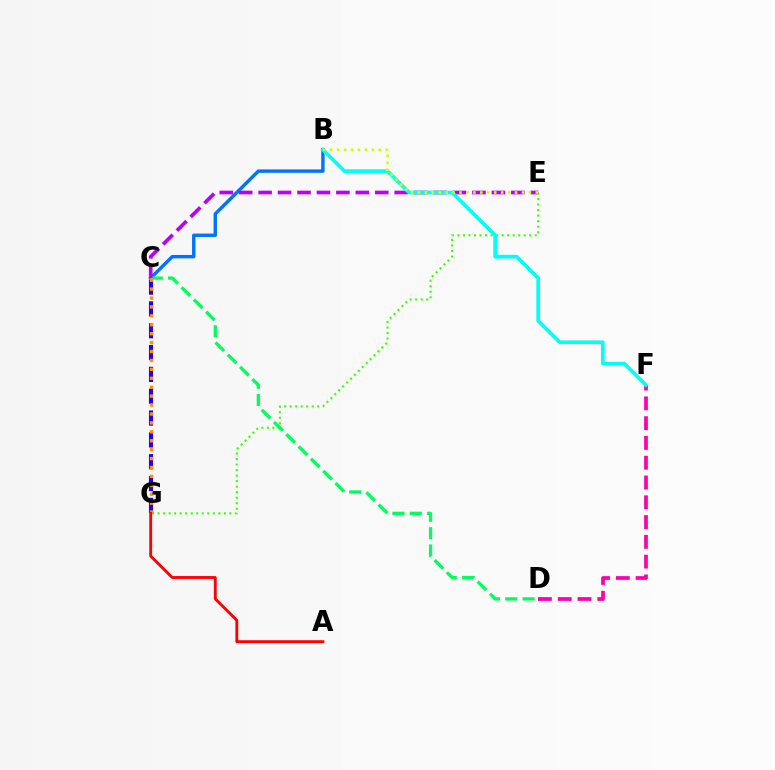{('E', 'G'): [{'color': '#3dff00', 'line_style': 'dotted', 'thickness': 1.5}], ('B', 'C'): [{'color': '#0074ff', 'line_style': 'solid', 'thickness': 2.46}], ('C', 'G'): [{'color': '#2500ff', 'line_style': 'dashed', 'thickness': 2.97}, {'color': '#ff9400', 'line_style': 'dotted', 'thickness': 2.42}], ('C', 'D'): [{'color': '#00ff5c', 'line_style': 'dashed', 'thickness': 2.35}], ('C', 'E'): [{'color': '#b900ff', 'line_style': 'dashed', 'thickness': 2.64}], ('D', 'F'): [{'color': '#ff00ac', 'line_style': 'dashed', 'thickness': 2.69}], ('B', 'F'): [{'color': '#00fff6', 'line_style': 'solid', 'thickness': 2.62}], ('B', 'E'): [{'color': '#d1ff00', 'line_style': 'dotted', 'thickness': 1.89}], ('A', 'G'): [{'color': '#ff0000', 'line_style': 'solid', 'thickness': 2.07}]}